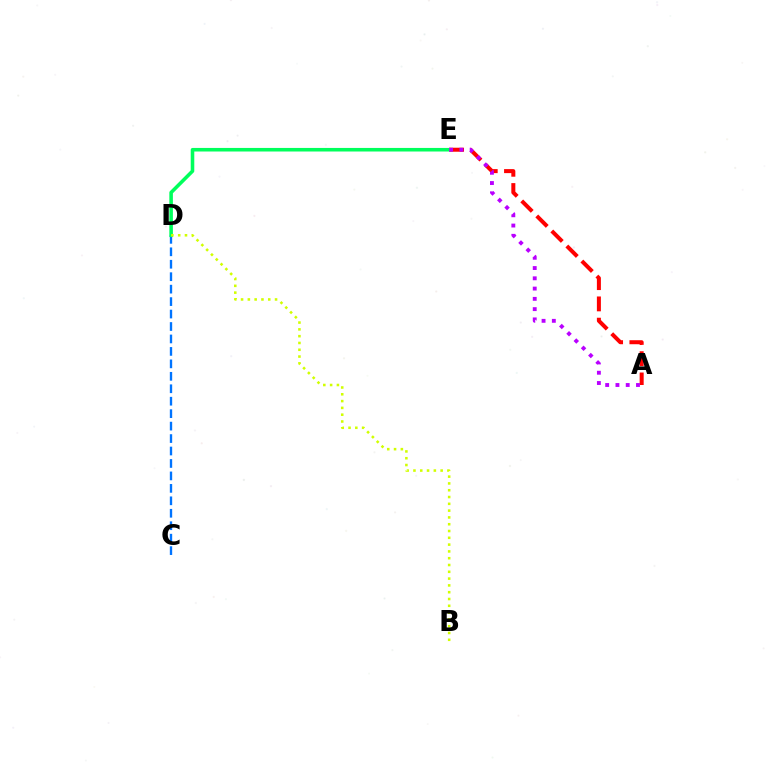{('A', 'E'): [{'color': '#ff0000', 'line_style': 'dashed', 'thickness': 2.89}, {'color': '#b900ff', 'line_style': 'dotted', 'thickness': 2.79}], ('C', 'D'): [{'color': '#0074ff', 'line_style': 'dashed', 'thickness': 1.69}], ('D', 'E'): [{'color': '#00ff5c', 'line_style': 'solid', 'thickness': 2.57}], ('B', 'D'): [{'color': '#d1ff00', 'line_style': 'dotted', 'thickness': 1.85}]}